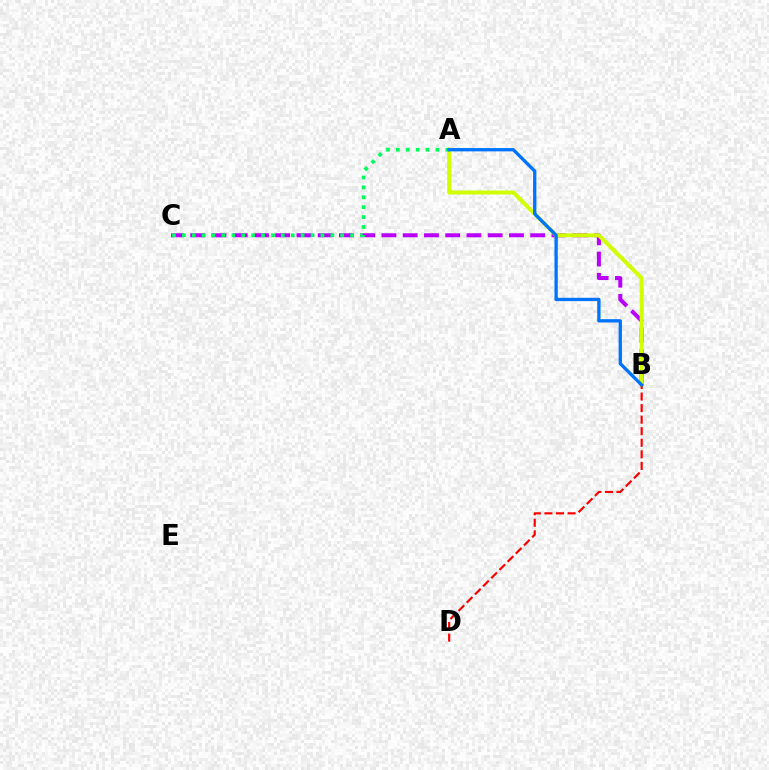{('B', 'C'): [{'color': '#b900ff', 'line_style': 'dashed', 'thickness': 2.89}], ('A', 'B'): [{'color': '#d1ff00', 'line_style': 'solid', 'thickness': 2.88}, {'color': '#0074ff', 'line_style': 'solid', 'thickness': 2.39}], ('A', 'C'): [{'color': '#00ff5c', 'line_style': 'dotted', 'thickness': 2.69}], ('B', 'D'): [{'color': '#ff0000', 'line_style': 'dashed', 'thickness': 1.57}]}